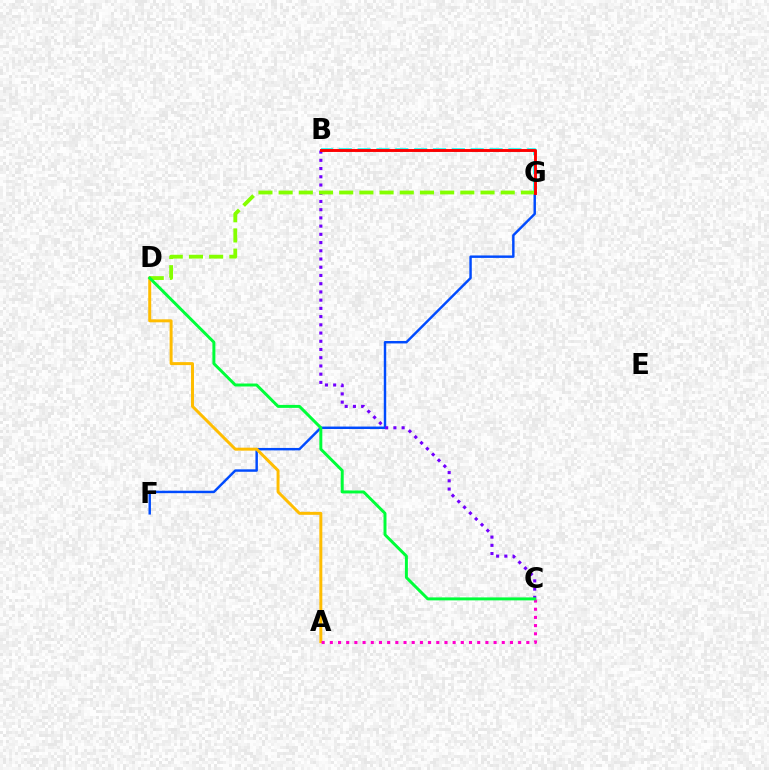{('B', 'G'): [{'color': '#00fff6', 'line_style': 'dashed', 'thickness': 2.56}, {'color': '#ff0000', 'line_style': 'solid', 'thickness': 2.09}], ('F', 'G'): [{'color': '#004bff', 'line_style': 'solid', 'thickness': 1.76}], ('B', 'C'): [{'color': '#7200ff', 'line_style': 'dotted', 'thickness': 2.23}], ('D', 'G'): [{'color': '#84ff00', 'line_style': 'dashed', 'thickness': 2.74}], ('A', 'D'): [{'color': '#ffbd00', 'line_style': 'solid', 'thickness': 2.14}], ('A', 'C'): [{'color': '#ff00cf', 'line_style': 'dotted', 'thickness': 2.22}], ('C', 'D'): [{'color': '#00ff39', 'line_style': 'solid', 'thickness': 2.13}]}